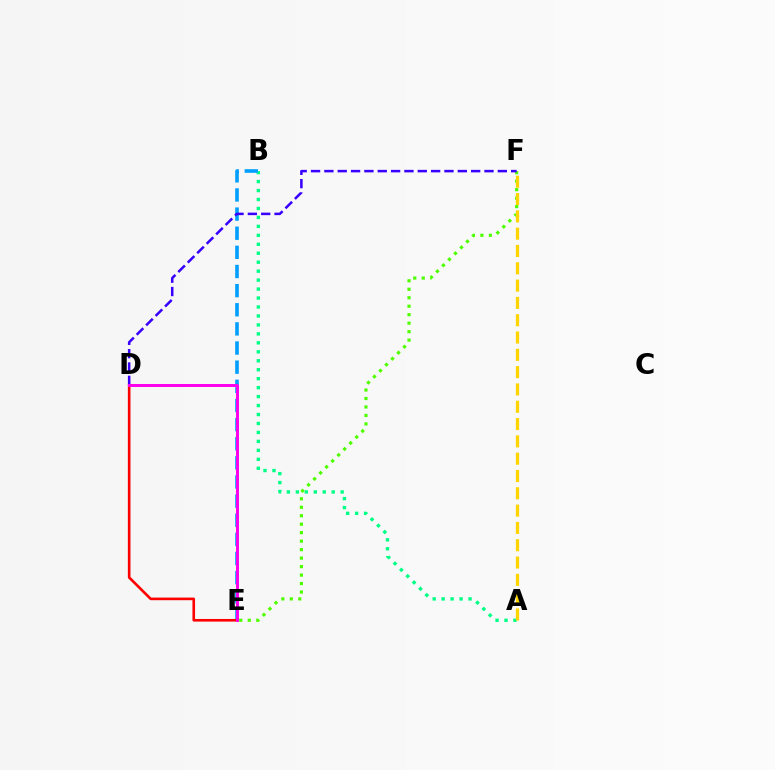{('A', 'B'): [{'color': '#00ff86', 'line_style': 'dotted', 'thickness': 2.43}], ('E', 'F'): [{'color': '#4fff00', 'line_style': 'dotted', 'thickness': 2.3}], ('A', 'F'): [{'color': '#ffd500', 'line_style': 'dashed', 'thickness': 2.35}], ('B', 'E'): [{'color': '#009eff', 'line_style': 'dashed', 'thickness': 2.6}], ('D', 'E'): [{'color': '#ff0000', 'line_style': 'solid', 'thickness': 1.89}, {'color': '#ff00ed', 'line_style': 'solid', 'thickness': 2.13}], ('D', 'F'): [{'color': '#3700ff', 'line_style': 'dashed', 'thickness': 1.81}]}